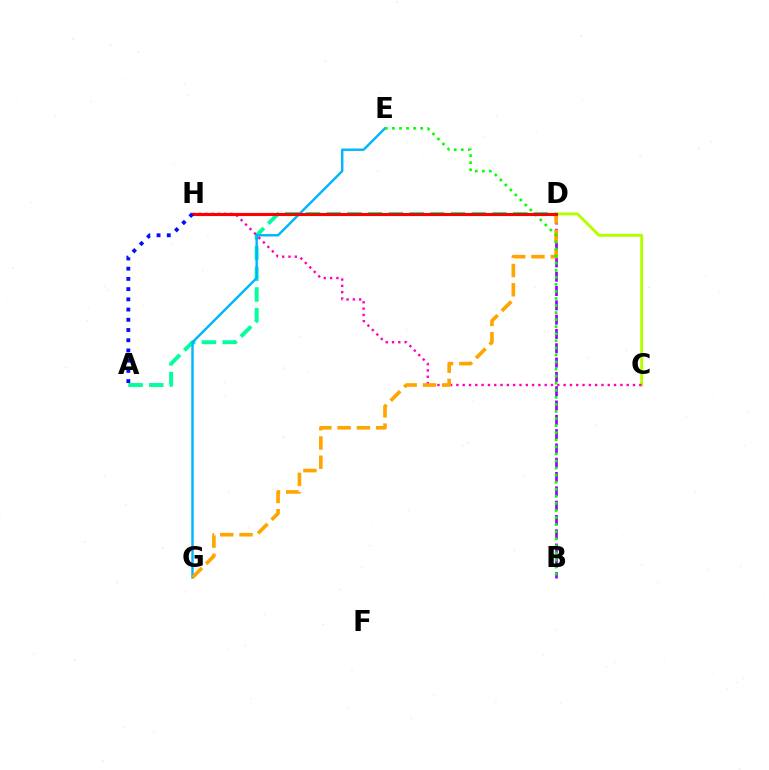{('A', 'D'): [{'color': '#00ff9d', 'line_style': 'dashed', 'thickness': 2.82}], ('E', 'G'): [{'color': '#00b5ff', 'line_style': 'solid', 'thickness': 1.74}], ('C', 'D'): [{'color': '#b3ff00', 'line_style': 'solid', 'thickness': 2.09}], ('C', 'H'): [{'color': '#ff00bd', 'line_style': 'dotted', 'thickness': 1.71}], ('B', 'D'): [{'color': '#9b00ff', 'line_style': 'dashed', 'thickness': 1.94}], ('D', 'G'): [{'color': '#ffa500', 'line_style': 'dashed', 'thickness': 2.62}], ('B', 'E'): [{'color': '#08ff00', 'line_style': 'dotted', 'thickness': 1.92}], ('D', 'H'): [{'color': '#ff0000', 'line_style': 'solid', 'thickness': 2.25}], ('A', 'H'): [{'color': '#0010ff', 'line_style': 'dotted', 'thickness': 2.78}]}